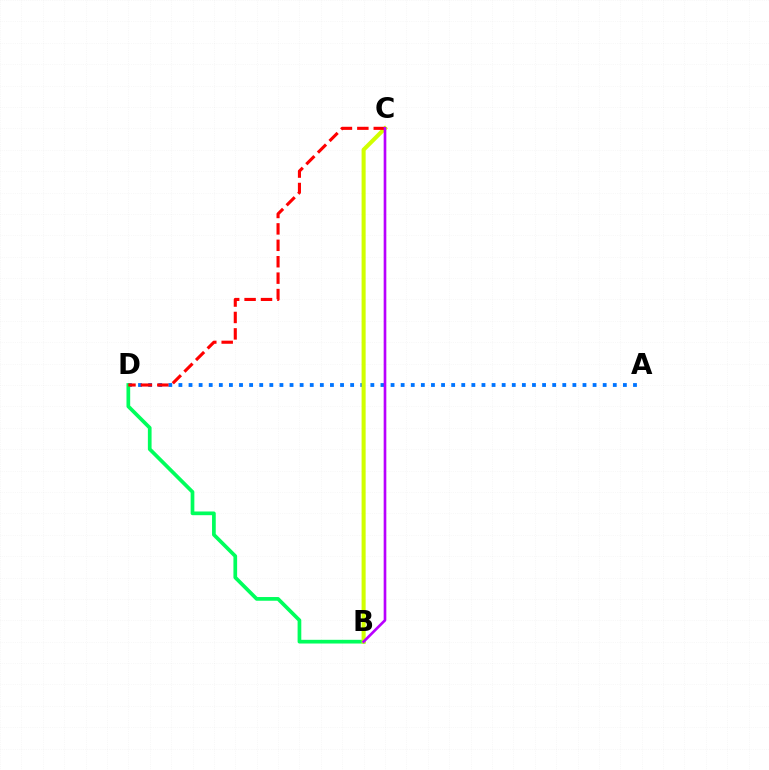{('A', 'D'): [{'color': '#0074ff', 'line_style': 'dotted', 'thickness': 2.74}], ('B', 'D'): [{'color': '#00ff5c', 'line_style': 'solid', 'thickness': 2.67}], ('B', 'C'): [{'color': '#d1ff00', 'line_style': 'solid', 'thickness': 2.92}, {'color': '#b900ff', 'line_style': 'solid', 'thickness': 1.91}], ('C', 'D'): [{'color': '#ff0000', 'line_style': 'dashed', 'thickness': 2.23}]}